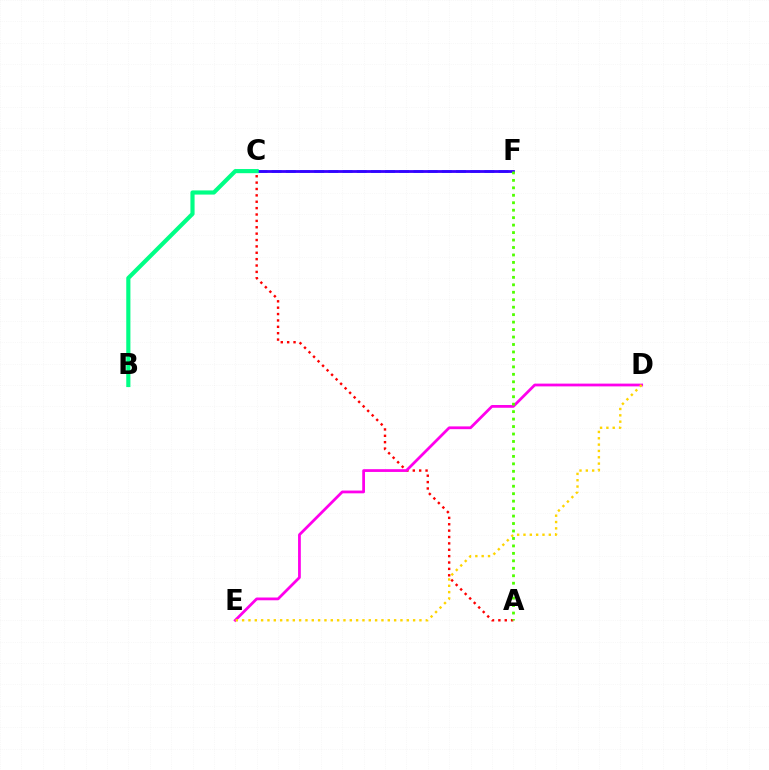{('C', 'F'): [{'color': '#009eff', 'line_style': 'dashed', 'thickness': 1.93}, {'color': '#3700ff', 'line_style': 'solid', 'thickness': 2.01}], ('A', 'C'): [{'color': '#ff0000', 'line_style': 'dotted', 'thickness': 1.73}], ('D', 'E'): [{'color': '#ff00ed', 'line_style': 'solid', 'thickness': 1.99}, {'color': '#ffd500', 'line_style': 'dotted', 'thickness': 1.72}], ('B', 'C'): [{'color': '#00ff86', 'line_style': 'solid', 'thickness': 2.99}], ('A', 'F'): [{'color': '#4fff00', 'line_style': 'dotted', 'thickness': 2.03}]}